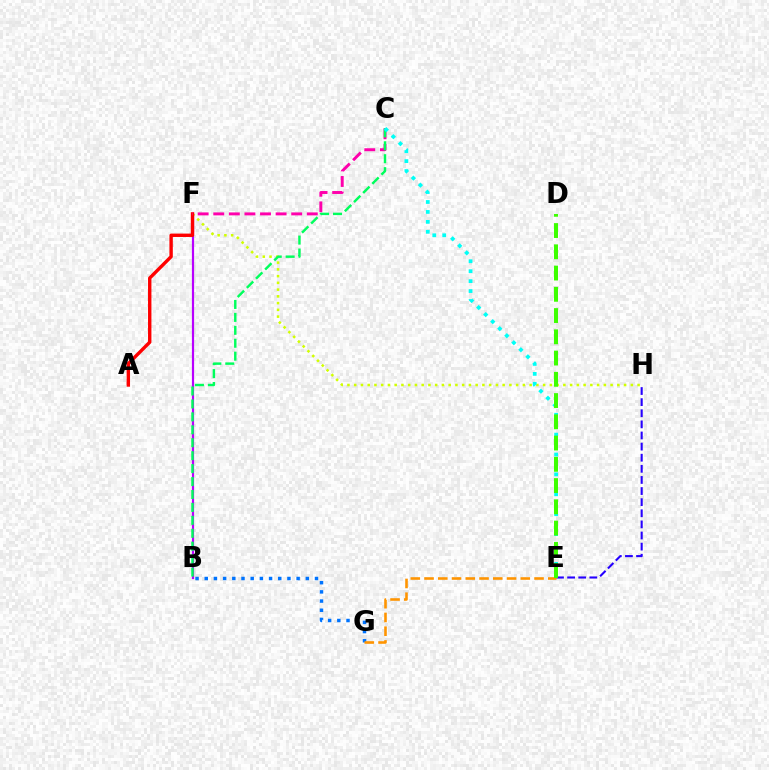{('F', 'H'): [{'color': '#d1ff00', 'line_style': 'dotted', 'thickness': 1.83}], ('B', 'F'): [{'color': '#b900ff', 'line_style': 'solid', 'thickness': 1.58}], ('E', 'H'): [{'color': '#2500ff', 'line_style': 'dashed', 'thickness': 1.51}], ('A', 'F'): [{'color': '#ff0000', 'line_style': 'solid', 'thickness': 2.44}], ('B', 'G'): [{'color': '#0074ff', 'line_style': 'dotted', 'thickness': 2.5}], ('C', 'F'): [{'color': '#ff00ac', 'line_style': 'dashed', 'thickness': 2.12}], ('E', 'G'): [{'color': '#ff9400', 'line_style': 'dashed', 'thickness': 1.87}], ('B', 'C'): [{'color': '#00ff5c', 'line_style': 'dashed', 'thickness': 1.76}], ('C', 'E'): [{'color': '#00fff6', 'line_style': 'dotted', 'thickness': 2.7}], ('D', 'E'): [{'color': '#3dff00', 'line_style': 'dashed', 'thickness': 2.89}]}